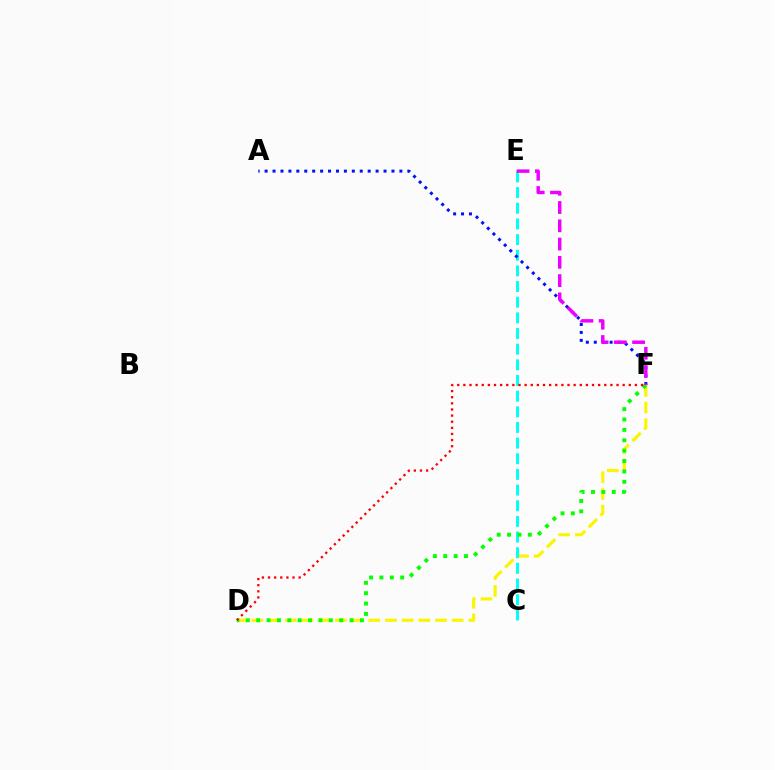{('D', 'F'): [{'color': '#fcf500', 'line_style': 'dashed', 'thickness': 2.27}, {'color': '#08ff00', 'line_style': 'dotted', 'thickness': 2.82}, {'color': '#ff0000', 'line_style': 'dotted', 'thickness': 1.66}], ('C', 'E'): [{'color': '#00fff6', 'line_style': 'dashed', 'thickness': 2.13}], ('A', 'F'): [{'color': '#0010ff', 'line_style': 'dotted', 'thickness': 2.15}], ('E', 'F'): [{'color': '#ee00ff', 'line_style': 'dashed', 'thickness': 2.48}]}